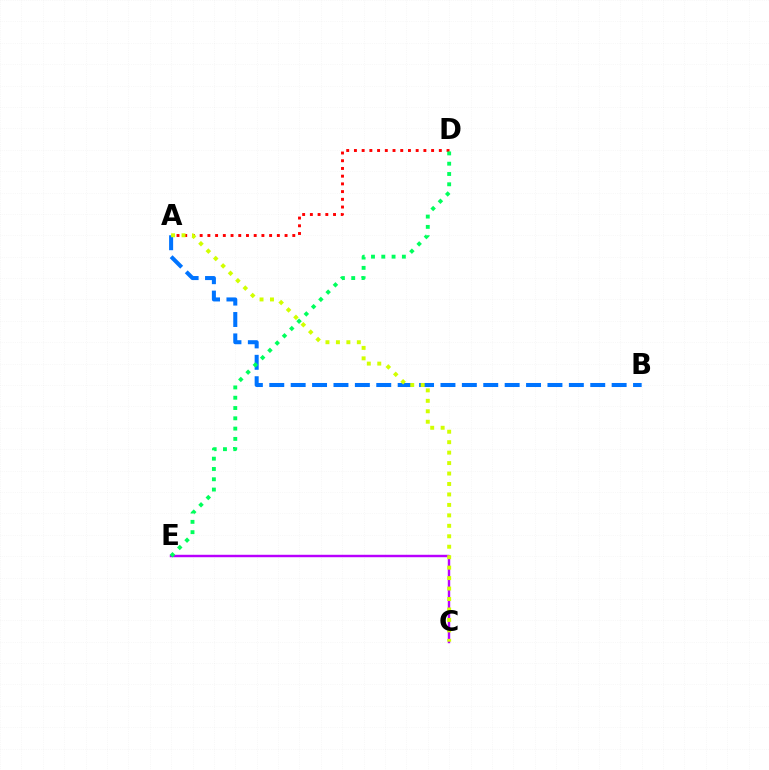{('A', 'D'): [{'color': '#ff0000', 'line_style': 'dotted', 'thickness': 2.1}], ('A', 'B'): [{'color': '#0074ff', 'line_style': 'dashed', 'thickness': 2.91}], ('C', 'E'): [{'color': '#b900ff', 'line_style': 'solid', 'thickness': 1.76}], ('A', 'C'): [{'color': '#d1ff00', 'line_style': 'dotted', 'thickness': 2.84}], ('D', 'E'): [{'color': '#00ff5c', 'line_style': 'dotted', 'thickness': 2.8}]}